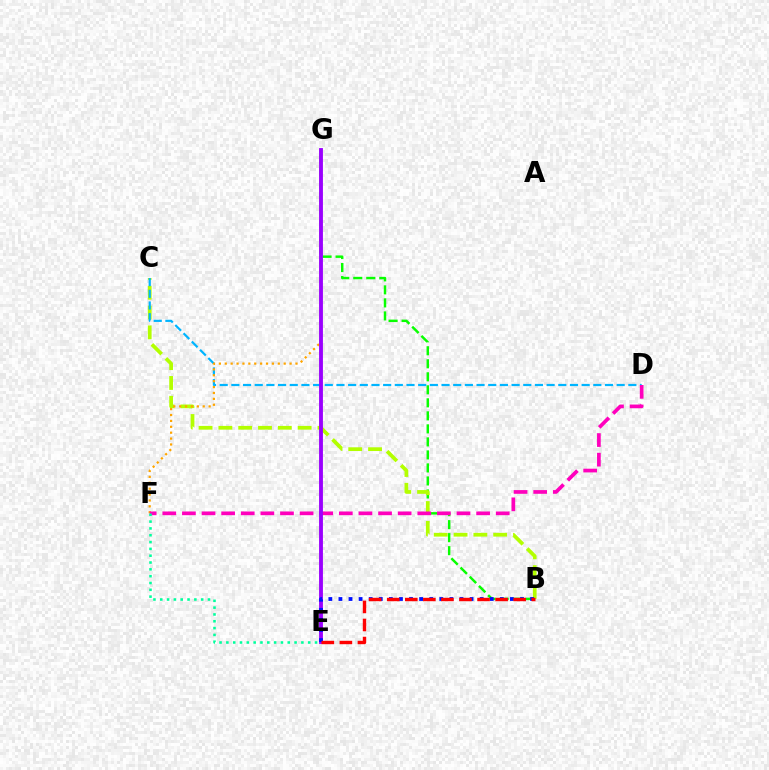{('B', 'G'): [{'color': '#08ff00', 'line_style': 'dashed', 'thickness': 1.77}], ('B', 'C'): [{'color': '#b3ff00', 'line_style': 'dashed', 'thickness': 2.69}], ('C', 'D'): [{'color': '#00b5ff', 'line_style': 'dashed', 'thickness': 1.59}], ('F', 'G'): [{'color': '#ffa500', 'line_style': 'dotted', 'thickness': 1.6}], ('D', 'F'): [{'color': '#ff00bd', 'line_style': 'dashed', 'thickness': 2.66}], ('E', 'G'): [{'color': '#9b00ff', 'line_style': 'solid', 'thickness': 2.77}], ('B', 'E'): [{'color': '#0010ff', 'line_style': 'dotted', 'thickness': 2.74}, {'color': '#ff0000', 'line_style': 'dashed', 'thickness': 2.45}], ('E', 'F'): [{'color': '#00ff9d', 'line_style': 'dotted', 'thickness': 1.85}]}